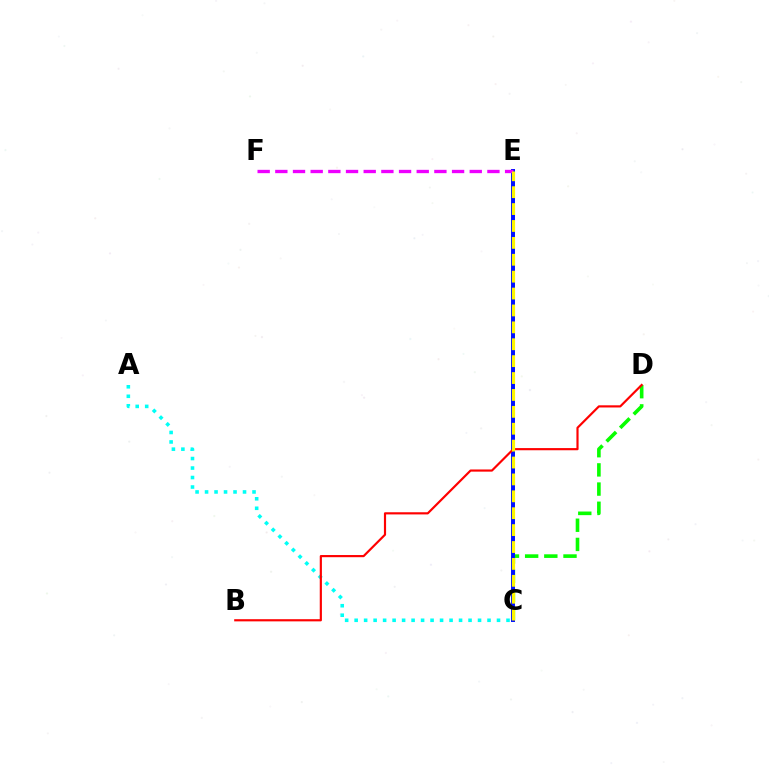{('C', 'D'): [{'color': '#08ff00', 'line_style': 'dashed', 'thickness': 2.61}], ('C', 'E'): [{'color': '#0010ff', 'line_style': 'solid', 'thickness': 2.86}, {'color': '#fcf500', 'line_style': 'dashed', 'thickness': 2.3}], ('A', 'C'): [{'color': '#00fff6', 'line_style': 'dotted', 'thickness': 2.58}], ('B', 'D'): [{'color': '#ff0000', 'line_style': 'solid', 'thickness': 1.56}], ('E', 'F'): [{'color': '#ee00ff', 'line_style': 'dashed', 'thickness': 2.4}]}